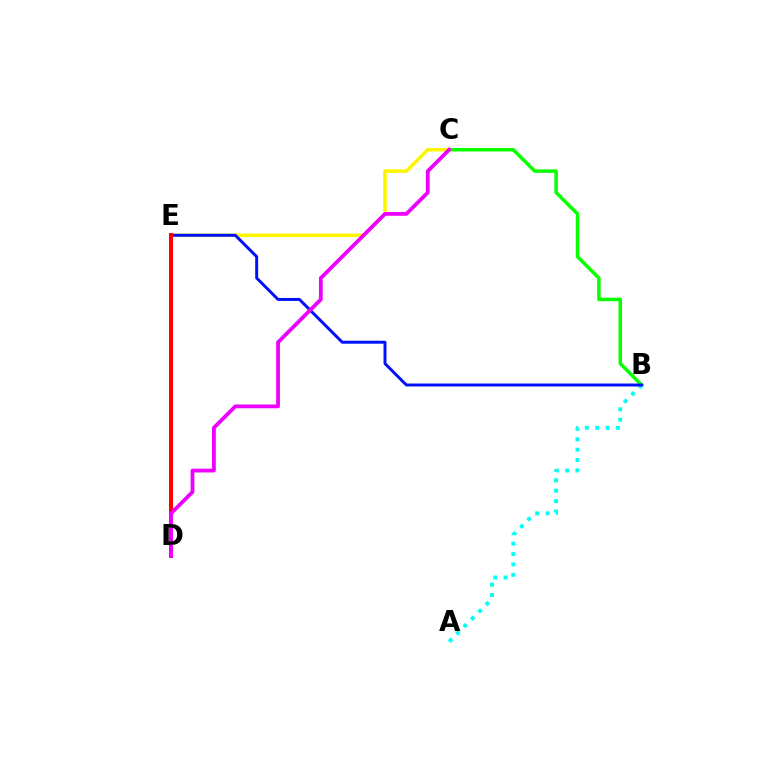{('B', 'C'): [{'color': '#08ff00', 'line_style': 'solid', 'thickness': 2.51}], ('A', 'B'): [{'color': '#00fff6', 'line_style': 'dotted', 'thickness': 2.83}], ('C', 'E'): [{'color': '#fcf500', 'line_style': 'solid', 'thickness': 2.54}], ('B', 'E'): [{'color': '#0010ff', 'line_style': 'solid', 'thickness': 2.14}], ('D', 'E'): [{'color': '#ff0000', 'line_style': 'solid', 'thickness': 2.89}], ('C', 'D'): [{'color': '#ee00ff', 'line_style': 'solid', 'thickness': 2.72}]}